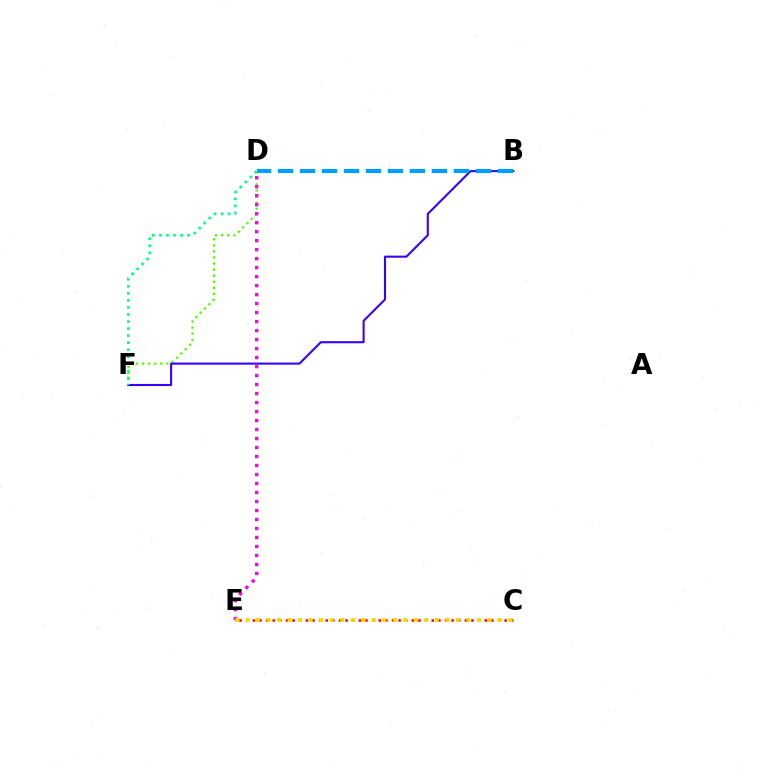{('D', 'F'): [{'color': '#4fff00', 'line_style': 'dotted', 'thickness': 1.65}, {'color': '#00ff86', 'line_style': 'dotted', 'thickness': 1.92}], ('C', 'E'): [{'color': '#ff0000', 'line_style': 'dotted', 'thickness': 1.8}, {'color': '#ffd500', 'line_style': 'dotted', 'thickness': 2.86}], ('D', 'E'): [{'color': '#ff00ed', 'line_style': 'dotted', 'thickness': 2.44}], ('B', 'F'): [{'color': '#3700ff', 'line_style': 'solid', 'thickness': 1.51}], ('B', 'D'): [{'color': '#009eff', 'line_style': 'dashed', 'thickness': 2.99}]}